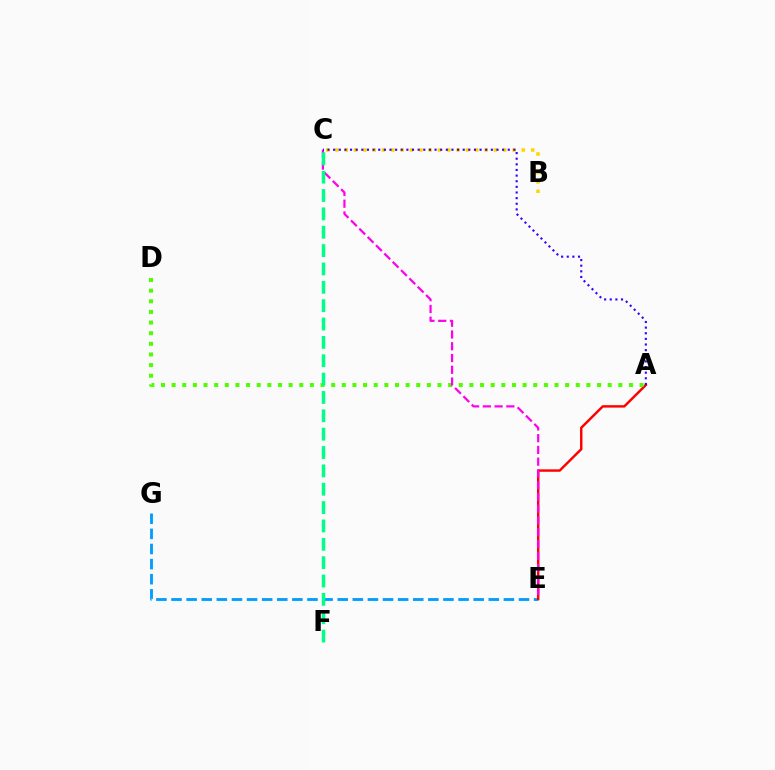{('E', 'G'): [{'color': '#009eff', 'line_style': 'dashed', 'thickness': 2.05}], ('A', 'E'): [{'color': '#ff0000', 'line_style': 'solid', 'thickness': 1.76}], ('A', 'D'): [{'color': '#4fff00', 'line_style': 'dotted', 'thickness': 2.89}], ('C', 'E'): [{'color': '#ff00ed', 'line_style': 'dashed', 'thickness': 1.6}], ('B', 'C'): [{'color': '#ffd500', 'line_style': 'dotted', 'thickness': 2.53}], ('C', 'F'): [{'color': '#00ff86', 'line_style': 'dashed', 'thickness': 2.49}], ('A', 'C'): [{'color': '#3700ff', 'line_style': 'dotted', 'thickness': 1.53}]}